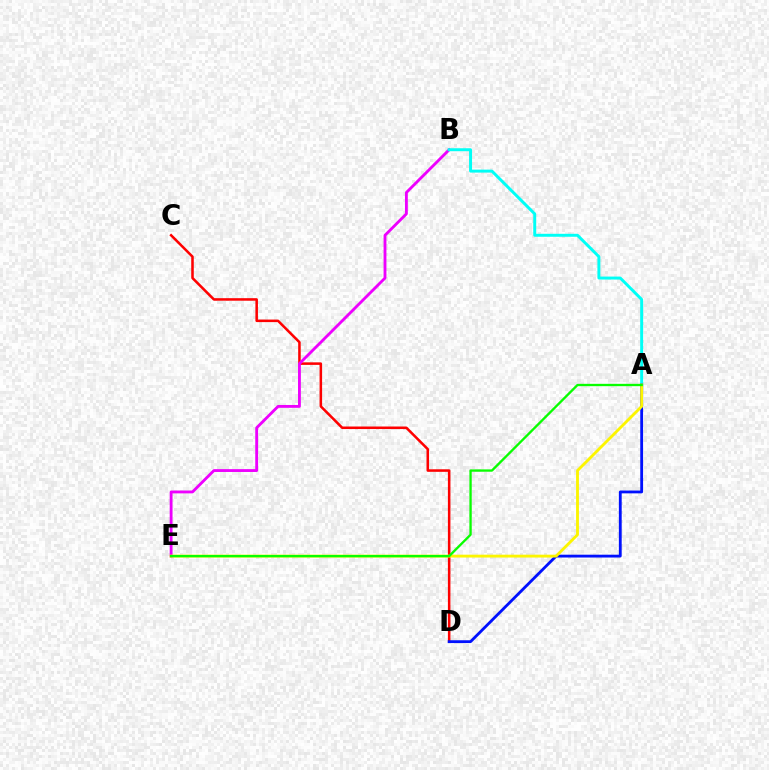{('C', 'D'): [{'color': '#ff0000', 'line_style': 'solid', 'thickness': 1.83}], ('B', 'E'): [{'color': '#ee00ff', 'line_style': 'solid', 'thickness': 2.05}], ('A', 'B'): [{'color': '#00fff6', 'line_style': 'solid', 'thickness': 2.13}], ('A', 'D'): [{'color': '#0010ff', 'line_style': 'solid', 'thickness': 2.03}], ('A', 'E'): [{'color': '#fcf500', 'line_style': 'solid', 'thickness': 2.05}, {'color': '#08ff00', 'line_style': 'solid', 'thickness': 1.68}]}